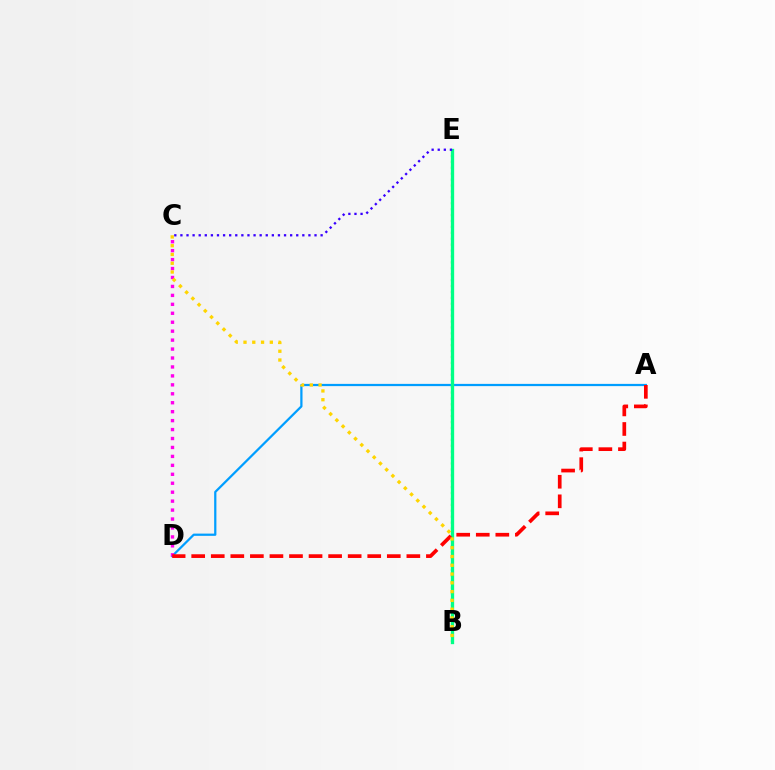{('B', 'E'): [{'color': '#4fff00', 'line_style': 'dotted', 'thickness': 1.61}, {'color': '#00ff86', 'line_style': 'solid', 'thickness': 2.38}], ('A', 'D'): [{'color': '#009eff', 'line_style': 'solid', 'thickness': 1.61}, {'color': '#ff0000', 'line_style': 'dashed', 'thickness': 2.66}], ('C', 'D'): [{'color': '#ff00ed', 'line_style': 'dotted', 'thickness': 2.43}], ('B', 'C'): [{'color': '#ffd500', 'line_style': 'dotted', 'thickness': 2.38}], ('C', 'E'): [{'color': '#3700ff', 'line_style': 'dotted', 'thickness': 1.66}]}